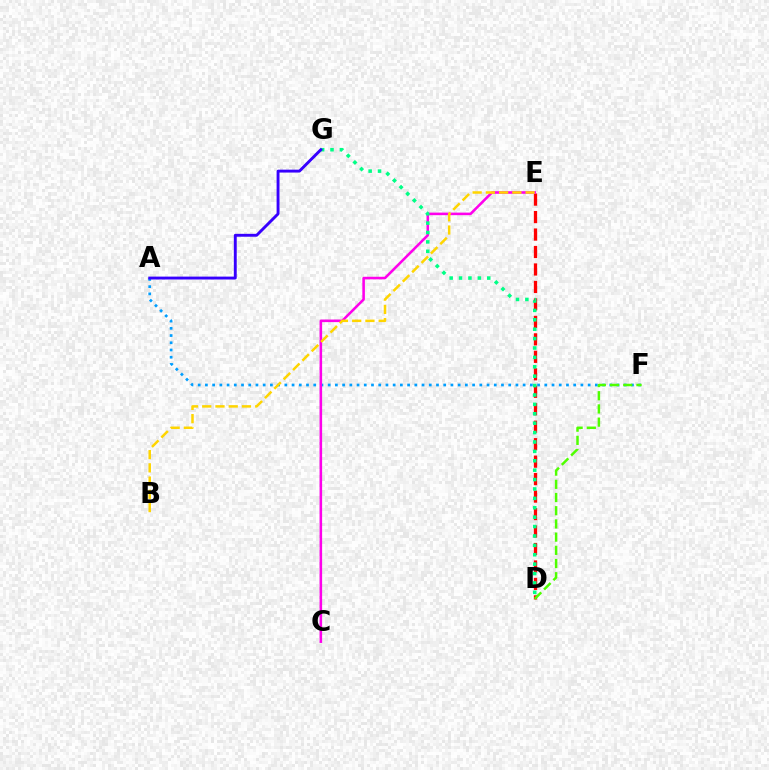{('D', 'E'): [{'color': '#ff0000', 'line_style': 'dashed', 'thickness': 2.37}], ('A', 'F'): [{'color': '#009eff', 'line_style': 'dotted', 'thickness': 1.96}], ('C', 'E'): [{'color': '#ff00ed', 'line_style': 'solid', 'thickness': 1.85}], ('D', 'G'): [{'color': '#00ff86', 'line_style': 'dotted', 'thickness': 2.55}], ('B', 'E'): [{'color': '#ffd500', 'line_style': 'dashed', 'thickness': 1.8}], ('A', 'G'): [{'color': '#3700ff', 'line_style': 'solid', 'thickness': 2.09}], ('D', 'F'): [{'color': '#4fff00', 'line_style': 'dashed', 'thickness': 1.79}]}